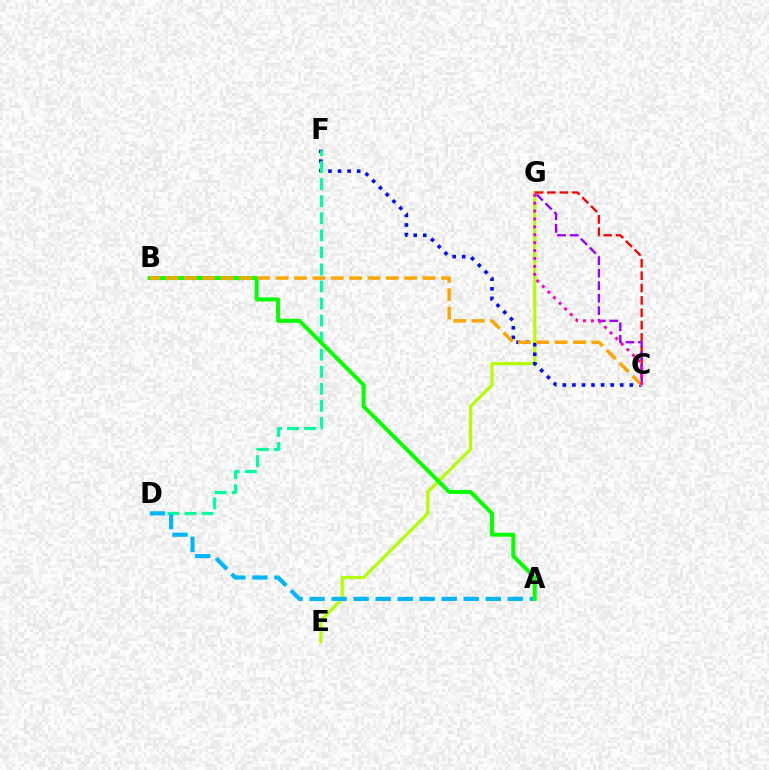{('E', 'G'): [{'color': '#b3ff00', 'line_style': 'solid', 'thickness': 2.27}], ('C', 'G'): [{'color': '#ff0000', 'line_style': 'dashed', 'thickness': 1.68}, {'color': '#9b00ff', 'line_style': 'dashed', 'thickness': 1.7}, {'color': '#ff00bd', 'line_style': 'dotted', 'thickness': 2.15}], ('C', 'F'): [{'color': '#0010ff', 'line_style': 'dotted', 'thickness': 2.6}], ('D', 'F'): [{'color': '#00ff9d', 'line_style': 'dashed', 'thickness': 2.32}], ('A', 'D'): [{'color': '#00b5ff', 'line_style': 'dashed', 'thickness': 2.99}], ('A', 'B'): [{'color': '#08ff00', 'line_style': 'solid', 'thickness': 2.9}], ('B', 'C'): [{'color': '#ffa500', 'line_style': 'dashed', 'thickness': 2.5}]}